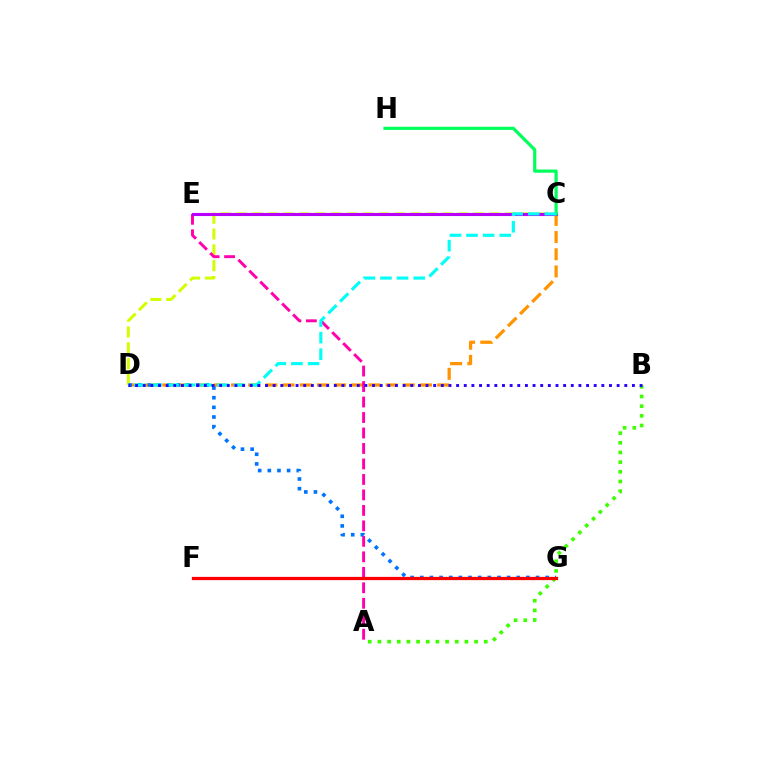{('C', 'D'): [{'color': '#d1ff00', 'line_style': 'dashed', 'thickness': 2.15}, {'color': '#ff9400', 'line_style': 'dashed', 'thickness': 2.33}, {'color': '#00fff6', 'line_style': 'dashed', 'thickness': 2.26}], ('A', 'E'): [{'color': '#ff00ac', 'line_style': 'dashed', 'thickness': 2.1}], ('D', 'G'): [{'color': '#0074ff', 'line_style': 'dotted', 'thickness': 2.62}], ('C', 'E'): [{'color': '#b900ff', 'line_style': 'solid', 'thickness': 2.23}], ('C', 'H'): [{'color': '#00ff5c', 'line_style': 'solid', 'thickness': 2.31}], ('A', 'B'): [{'color': '#3dff00', 'line_style': 'dotted', 'thickness': 2.63}], ('B', 'D'): [{'color': '#2500ff', 'line_style': 'dotted', 'thickness': 2.08}], ('F', 'G'): [{'color': '#ff0000', 'line_style': 'solid', 'thickness': 2.35}]}